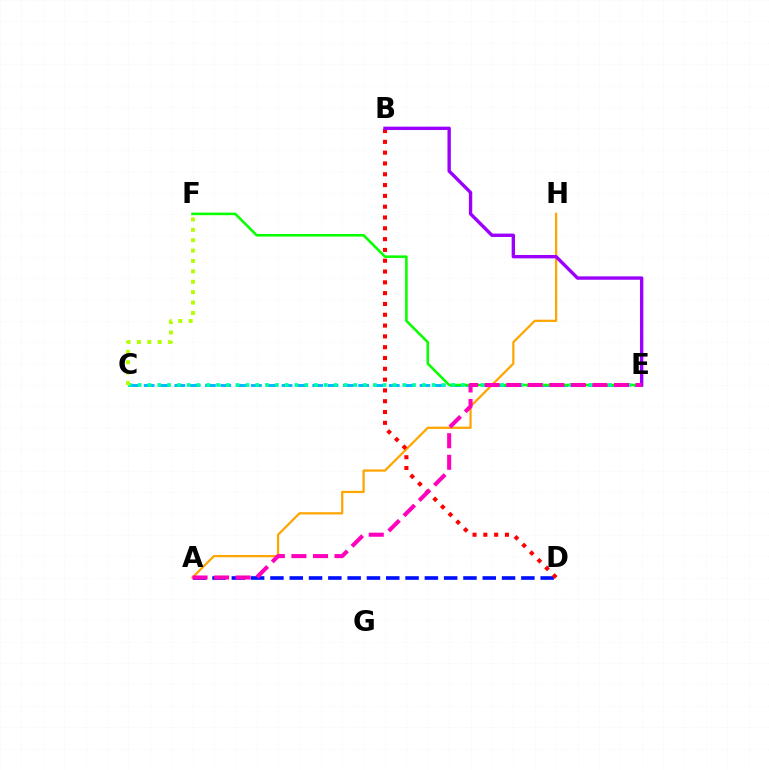{('C', 'E'): [{'color': '#00b5ff', 'line_style': 'dashed', 'thickness': 2.08}, {'color': '#00ff9d', 'line_style': 'dotted', 'thickness': 2.66}], ('A', 'H'): [{'color': '#ffa500', 'line_style': 'solid', 'thickness': 1.62}], ('E', 'F'): [{'color': '#08ff00', 'line_style': 'solid', 'thickness': 1.85}], ('A', 'D'): [{'color': '#0010ff', 'line_style': 'dashed', 'thickness': 2.62}], ('B', 'D'): [{'color': '#ff0000', 'line_style': 'dotted', 'thickness': 2.94}], ('B', 'E'): [{'color': '#9b00ff', 'line_style': 'solid', 'thickness': 2.43}], ('A', 'E'): [{'color': '#ff00bd', 'line_style': 'dashed', 'thickness': 2.93}], ('C', 'F'): [{'color': '#b3ff00', 'line_style': 'dotted', 'thickness': 2.82}]}